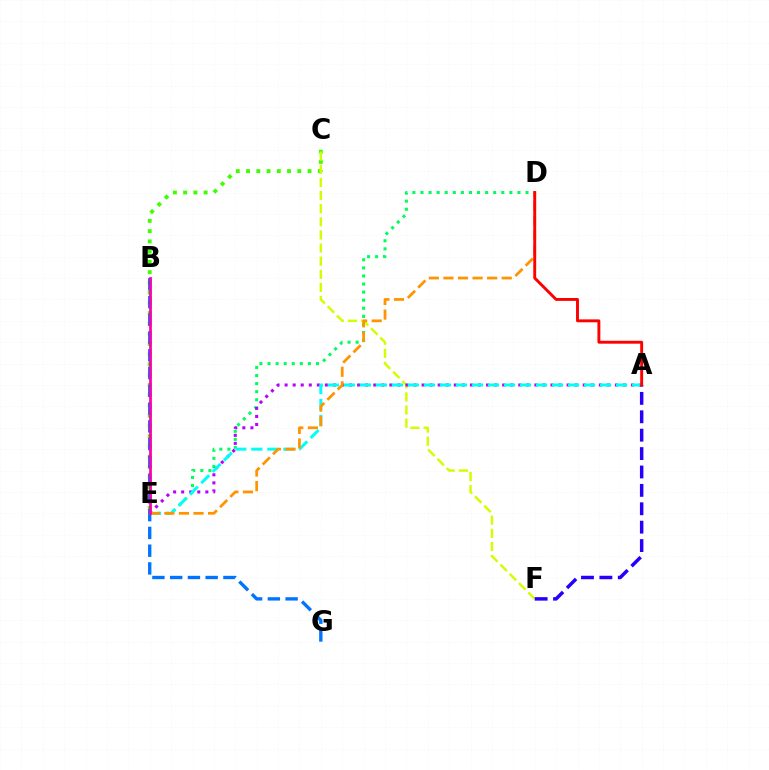{('C', 'E'): [{'color': '#3dff00', 'line_style': 'dotted', 'thickness': 2.79}], ('D', 'E'): [{'color': '#00ff5c', 'line_style': 'dotted', 'thickness': 2.2}, {'color': '#ff9400', 'line_style': 'dashed', 'thickness': 1.98}], ('B', 'G'): [{'color': '#0074ff', 'line_style': 'dashed', 'thickness': 2.41}], ('C', 'F'): [{'color': '#d1ff00', 'line_style': 'dashed', 'thickness': 1.78}], ('A', 'E'): [{'color': '#b900ff', 'line_style': 'dotted', 'thickness': 2.19}, {'color': '#00fff6', 'line_style': 'dashed', 'thickness': 2.18}], ('A', 'F'): [{'color': '#2500ff', 'line_style': 'dashed', 'thickness': 2.5}], ('A', 'D'): [{'color': '#ff0000', 'line_style': 'solid', 'thickness': 2.1}], ('B', 'E'): [{'color': '#ff00ac', 'line_style': 'solid', 'thickness': 1.99}]}